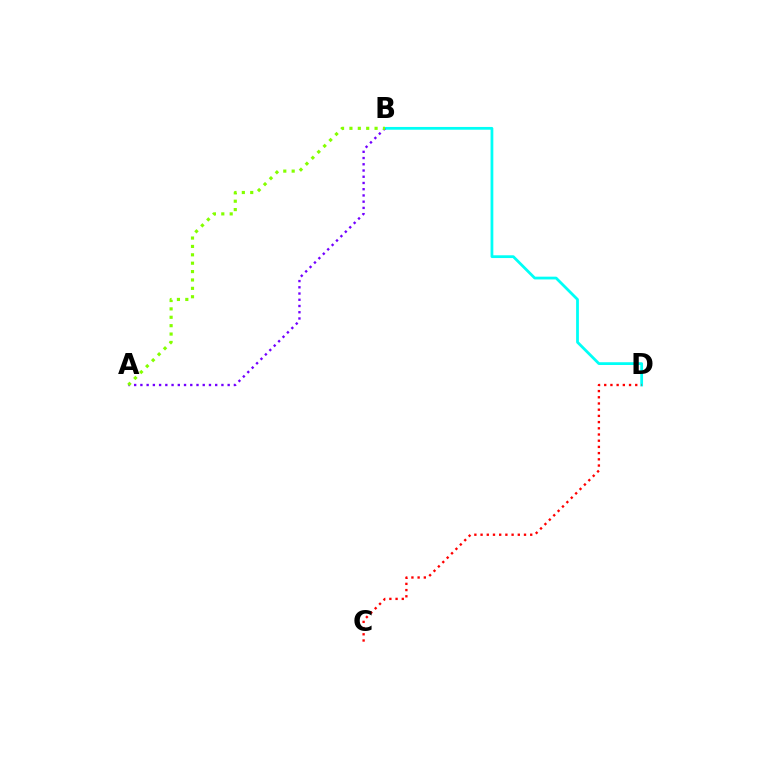{('B', 'D'): [{'color': '#00fff6', 'line_style': 'solid', 'thickness': 2.0}], ('C', 'D'): [{'color': '#ff0000', 'line_style': 'dotted', 'thickness': 1.69}], ('A', 'B'): [{'color': '#7200ff', 'line_style': 'dotted', 'thickness': 1.69}, {'color': '#84ff00', 'line_style': 'dotted', 'thickness': 2.28}]}